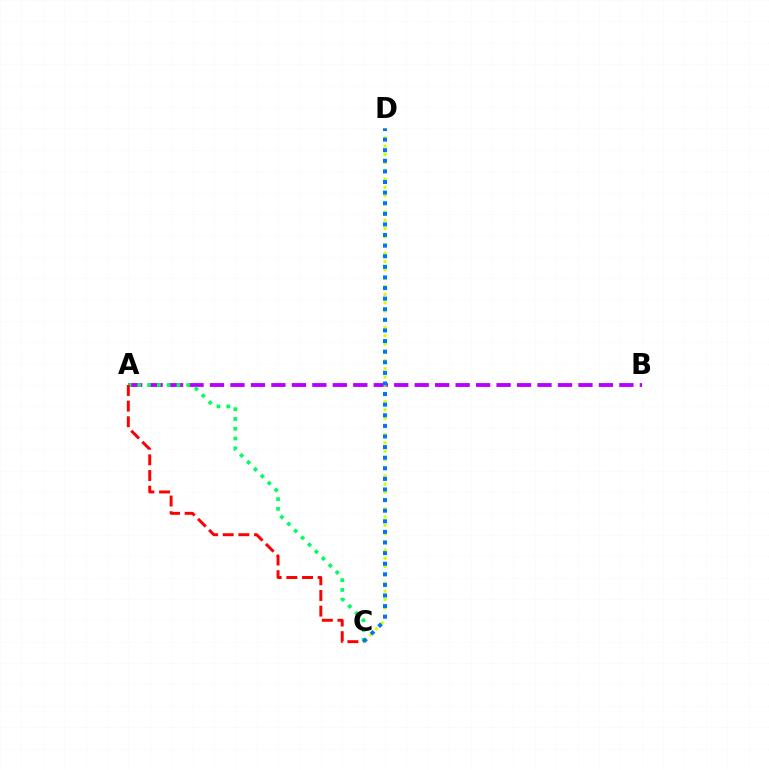{('A', 'B'): [{'color': '#b900ff', 'line_style': 'dashed', 'thickness': 2.78}], ('A', 'C'): [{'color': '#00ff5c', 'line_style': 'dotted', 'thickness': 2.66}, {'color': '#ff0000', 'line_style': 'dashed', 'thickness': 2.13}], ('C', 'D'): [{'color': '#d1ff00', 'line_style': 'dotted', 'thickness': 2.24}, {'color': '#0074ff', 'line_style': 'dotted', 'thickness': 2.88}]}